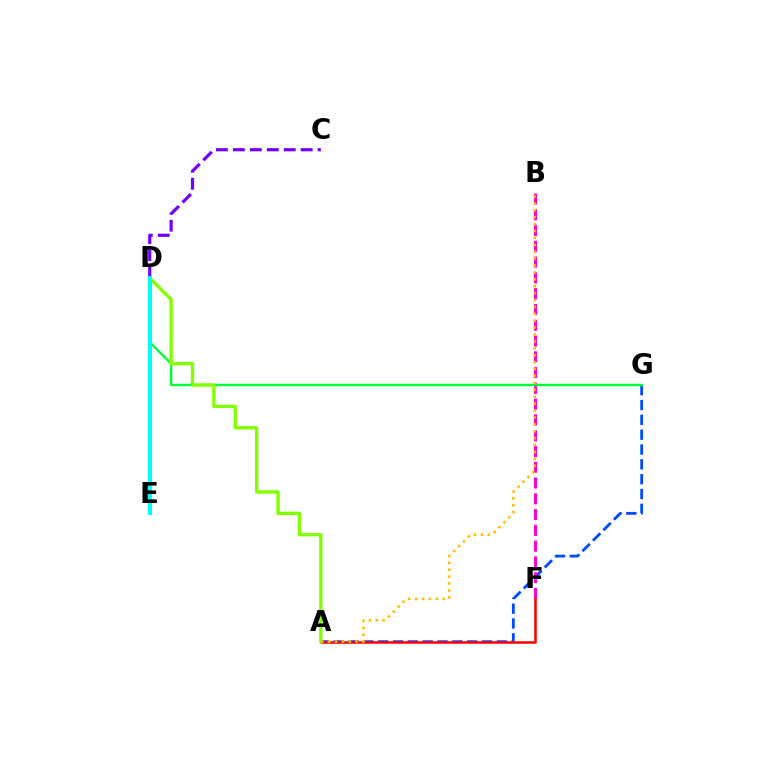{('A', 'G'): [{'color': '#004bff', 'line_style': 'dashed', 'thickness': 2.02}], ('B', 'F'): [{'color': '#ff00cf', 'line_style': 'dashed', 'thickness': 2.14}], ('D', 'G'): [{'color': '#00ff39', 'line_style': 'solid', 'thickness': 1.71}], ('A', 'F'): [{'color': '#ff0000', 'line_style': 'solid', 'thickness': 1.8}], ('A', 'D'): [{'color': '#84ff00', 'line_style': 'solid', 'thickness': 2.41}], ('C', 'D'): [{'color': '#7200ff', 'line_style': 'dashed', 'thickness': 2.3}], ('A', 'B'): [{'color': '#ffbd00', 'line_style': 'dotted', 'thickness': 1.88}], ('D', 'E'): [{'color': '#00fff6', 'line_style': 'solid', 'thickness': 2.91}]}